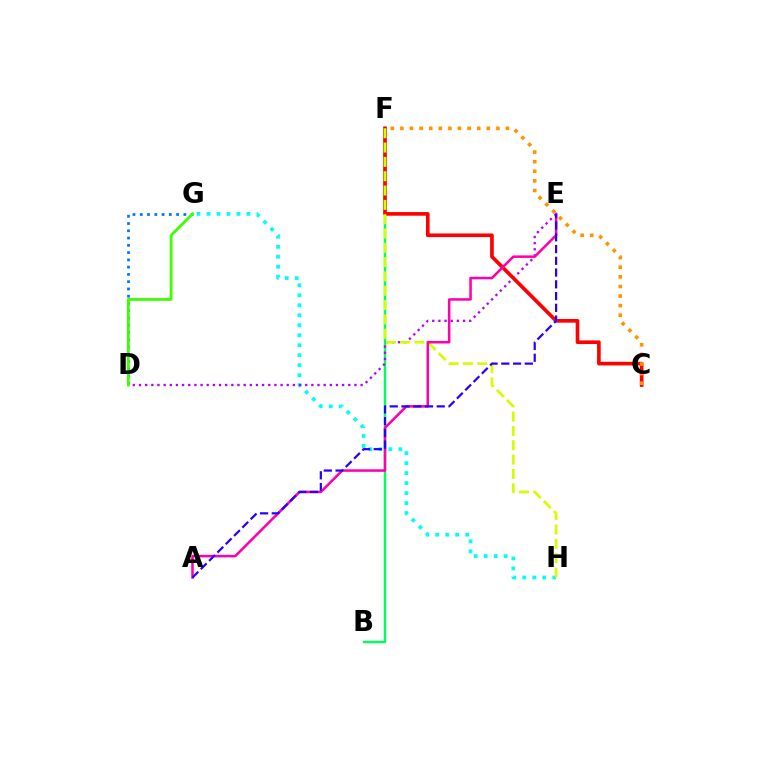{('G', 'H'): [{'color': '#00fff6', 'line_style': 'dotted', 'thickness': 2.71}], ('B', 'F'): [{'color': '#00ff5c', 'line_style': 'solid', 'thickness': 1.75}], ('D', 'G'): [{'color': '#0074ff', 'line_style': 'dotted', 'thickness': 1.97}, {'color': '#3dff00', 'line_style': 'solid', 'thickness': 2.03}], ('D', 'E'): [{'color': '#b900ff', 'line_style': 'dotted', 'thickness': 1.67}], ('C', 'F'): [{'color': '#ff0000', 'line_style': 'solid', 'thickness': 2.63}, {'color': '#ff9400', 'line_style': 'dotted', 'thickness': 2.61}], ('F', 'H'): [{'color': '#d1ff00', 'line_style': 'dashed', 'thickness': 1.95}], ('A', 'E'): [{'color': '#ff00ac', 'line_style': 'solid', 'thickness': 1.83}, {'color': '#2500ff', 'line_style': 'dashed', 'thickness': 1.6}]}